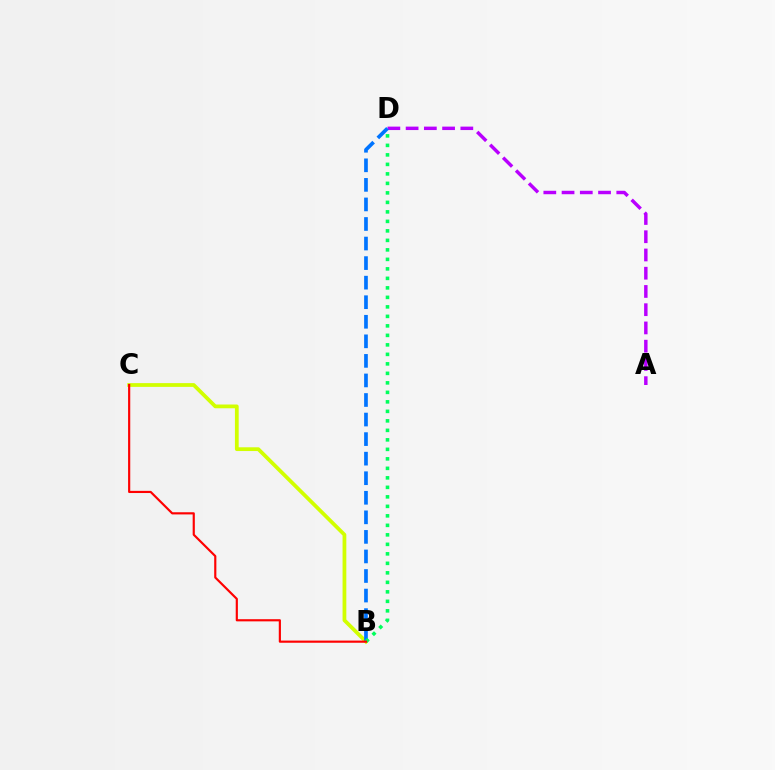{('B', 'C'): [{'color': '#d1ff00', 'line_style': 'solid', 'thickness': 2.71}, {'color': '#ff0000', 'line_style': 'solid', 'thickness': 1.56}], ('A', 'D'): [{'color': '#b900ff', 'line_style': 'dashed', 'thickness': 2.48}], ('B', 'D'): [{'color': '#0074ff', 'line_style': 'dashed', 'thickness': 2.66}, {'color': '#00ff5c', 'line_style': 'dotted', 'thickness': 2.58}]}